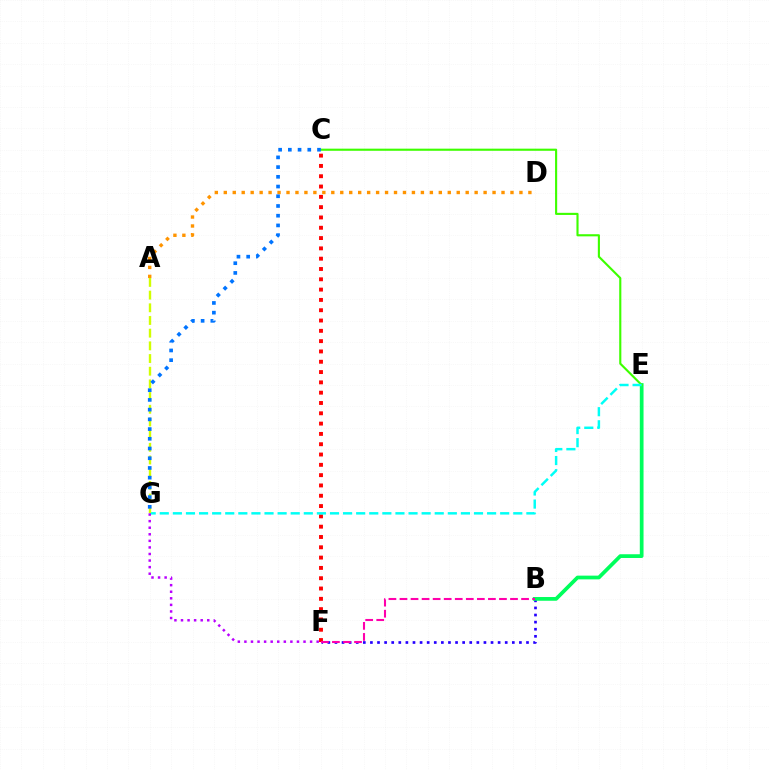{('B', 'F'): [{'color': '#2500ff', 'line_style': 'dotted', 'thickness': 1.93}, {'color': '#ff00ac', 'line_style': 'dashed', 'thickness': 1.5}], ('B', 'E'): [{'color': '#00ff5c', 'line_style': 'solid', 'thickness': 2.69}], ('C', 'E'): [{'color': '#3dff00', 'line_style': 'solid', 'thickness': 1.53}], ('C', 'F'): [{'color': '#ff0000', 'line_style': 'dotted', 'thickness': 2.8}], ('E', 'G'): [{'color': '#00fff6', 'line_style': 'dashed', 'thickness': 1.78}], ('F', 'G'): [{'color': '#b900ff', 'line_style': 'dotted', 'thickness': 1.79}], ('A', 'D'): [{'color': '#ff9400', 'line_style': 'dotted', 'thickness': 2.43}], ('A', 'G'): [{'color': '#d1ff00', 'line_style': 'dashed', 'thickness': 1.72}], ('C', 'G'): [{'color': '#0074ff', 'line_style': 'dotted', 'thickness': 2.64}]}